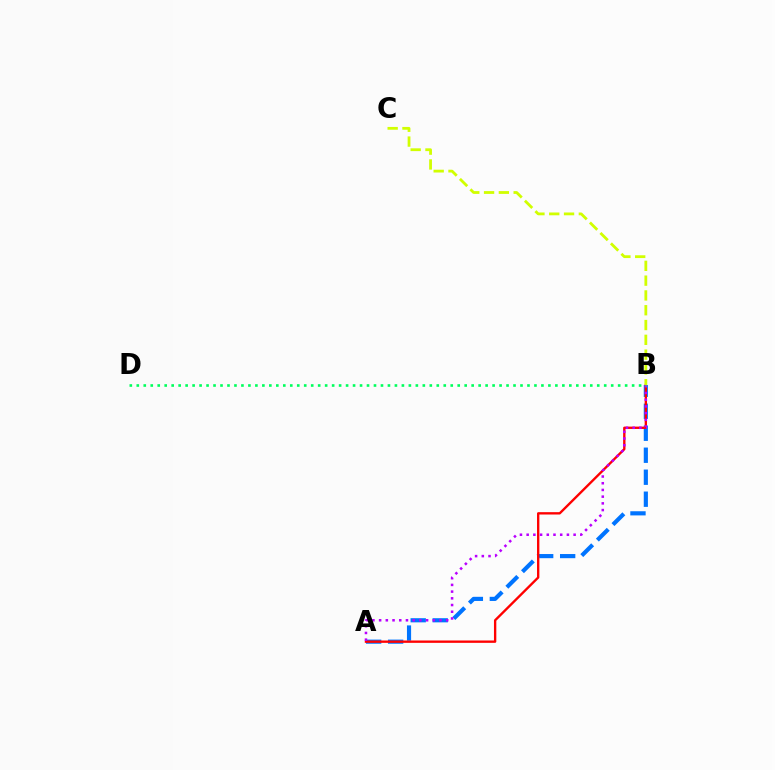{('A', 'B'): [{'color': '#0074ff', 'line_style': 'dashed', 'thickness': 2.99}, {'color': '#ff0000', 'line_style': 'solid', 'thickness': 1.7}, {'color': '#b900ff', 'line_style': 'dotted', 'thickness': 1.82}], ('B', 'D'): [{'color': '#00ff5c', 'line_style': 'dotted', 'thickness': 1.9}], ('B', 'C'): [{'color': '#d1ff00', 'line_style': 'dashed', 'thickness': 2.01}]}